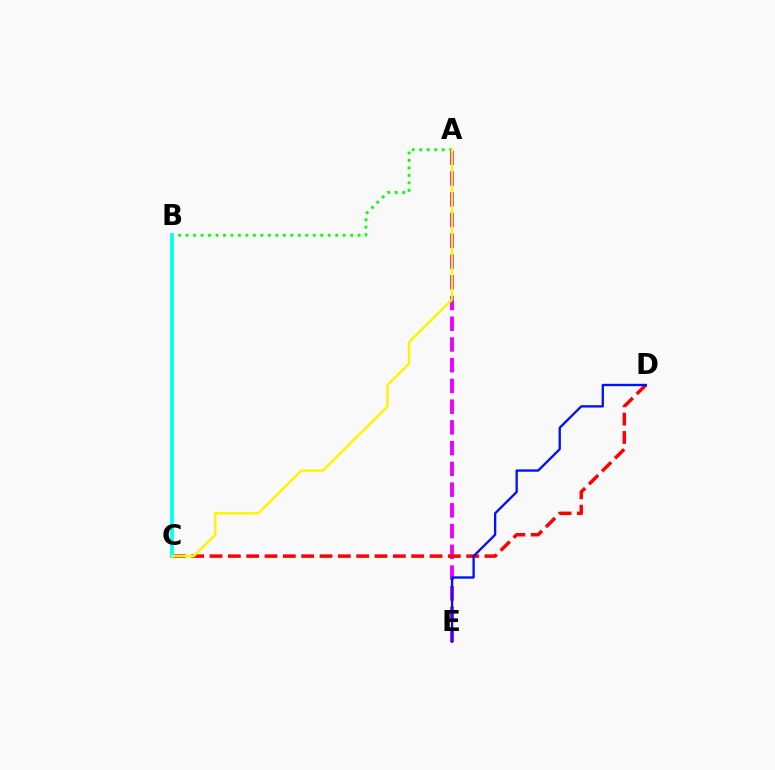{('A', 'E'): [{'color': '#ee00ff', 'line_style': 'dashed', 'thickness': 2.82}], ('C', 'D'): [{'color': '#ff0000', 'line_style': 'dashed', 'thickness': 2.49}], ('A', 'B'): [{'color': '#08ff00', 'line_style': 'dotted', 'thickness': 2.03}], ('D', 'E'): [{'color': '#0010ff', 'line_style': 'solid', 'thickness': 1.67}], ('B', 'C'): [{'color': '#00fff6', 'line_style': 'solid', 'thickness': 2.67}], ('A', 'C'): [{'color': '#fcf500', 'line_style': 'solid', 'thickness': 1.76}]}